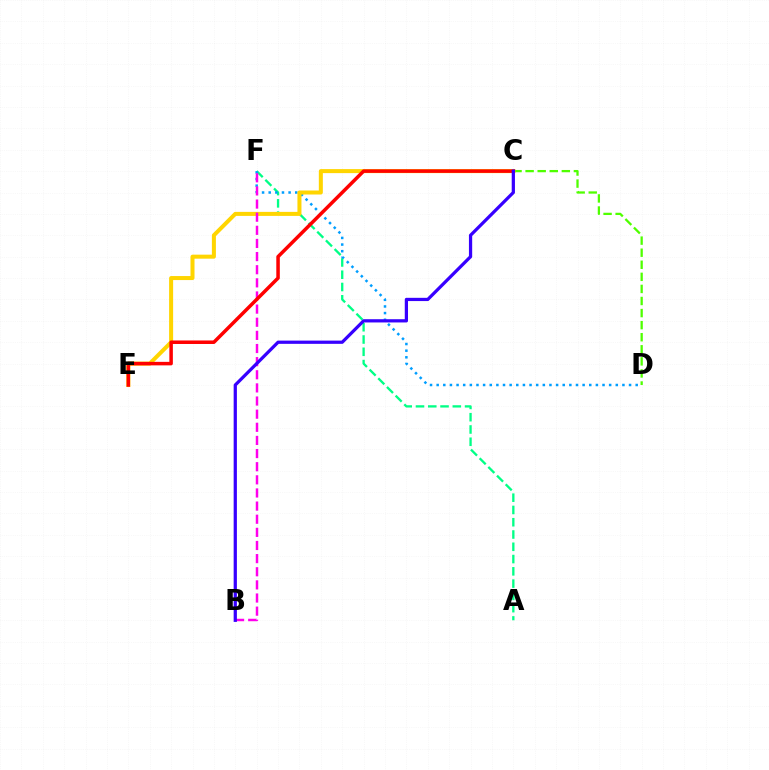{('C', 'D'): [{'color': '#4fff00', 'line_style': 'dashed', 'thickness': 1.64}], ('A', 'F'): [{'color': '#00ff86', 'line_style': 'dashed', 'thickness': 1.67}], ('D', 'F'): [{'color': '#009eff', 'line_style': 'dotted', 'thickness': 1.8}], ('C', 'E'): [{'color': '#ffd500', 'line_style': 'solid', 'thickness': 2.89}, {'color': '#ff0000', 'line_style': 'solid', 'thickness': 2.53}], ('B', 'F'): [{'color': '#ff00ed', 'line_style': 'dashed', 'thickness': 1.78}], ('B', 'C'): [{'color': '#3700ff', 'line_style': 'solid', 'thickness': 2.33}]}